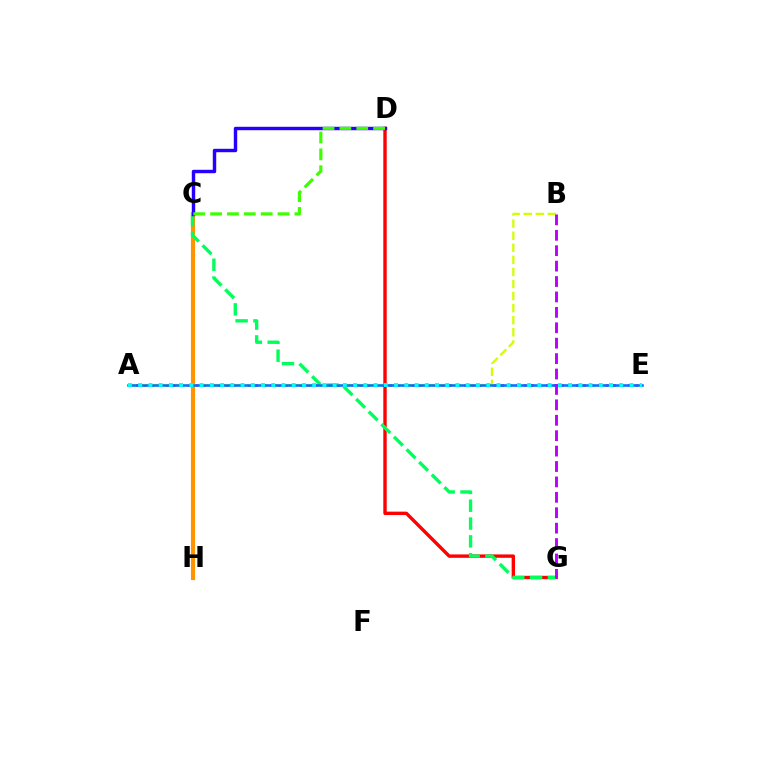{('C', 'H'): [{'color': '#ff9400', 'line_style': 'solid', 'thickness': 2.98}], ('D', 'G'): [{'color': '#ff0000', 'line_style': 'solid', 'thickness': 2.43}], ('A', 'E'): [{'color': '#ff00ac', 'line_style': 'dotted', 'thickness': 2.03}, {'color': '#0074ff', 'line_style': 'solid', 'thickness': 1.85}, {'color': '#00fff6', 'line_style': 'dotted', 'thickness': 2.78}], ('C', 'G'): [{'color': '#00ff5c', 'line_style': 'dashed', 'thickness': 2.42}], ('A', 'B'): [{'color': '#d1ff00', 'line_style': 'dashed', 'thickness': 1.64}], ('C', 'D'): [{'color': '#2500ff', 'line_style': 'solid', 'thickness': 2.47}, {'color': '#3dff00', 'line_style': 'dashed', 'thickness': 2.29}], ('B', 'G'): [{'color': '#b900ff', 'line_style': 'dashed', 'thickness': 2.09}]}